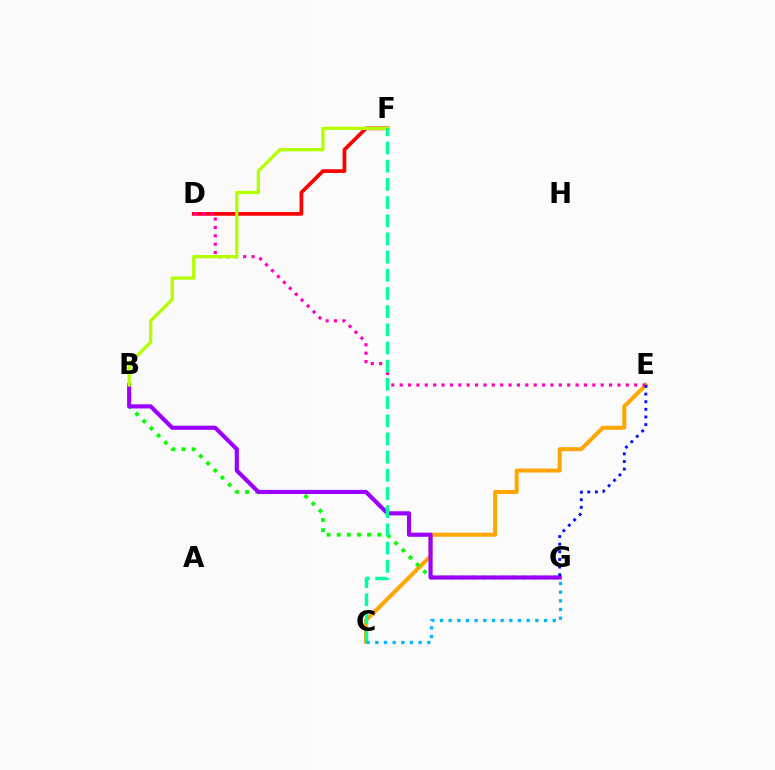{('C', 'E'): [{'color': '#ffa500', 'line_style': 'solid', 'thickness': 2.88}], ('D', 'F'): [{'color': '#ff0000', 'line_style': 'solid', 'thickness': 2.67}], ('D', 'E'): [{'color': '#ff00bd', 'line_style': 'dotted', 'thickness': 2.28}], ('B', 'G'): [{'color': '#08ff00', 'line_style': 'dotted', 'thickness': 2.76}, {'color': '#9b00ff', 'line_style': 'solid', 'thickness': 2.98}], ('E', 'G'): [{'color': '#0010ff', 'line_style': 'dotted', 'thickness': 2.07}], ('B', 'F'): [{'color': '#b3ff00', 'line_style': 'solid', 'thickness': 2.36}], ('C', 'F'): [{'color': '#00ff9d', 'line_style': 'dashed', 'thickness': 2.47}], ('C', 'G'): [{'color': '#00b5ff', 'line_style': 'dotted', 'thickness': 2.36}]}